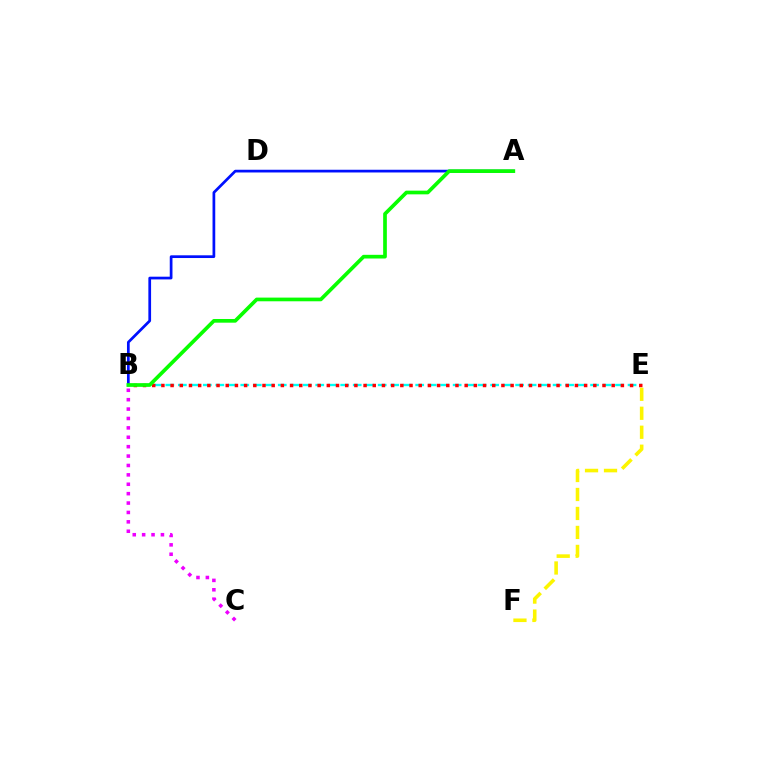{('B', 'E'): [{'color': '#00fff6', 'line_style': 'dashed', 'thickness': 1.7}, {'color': '#ff0000', 'line_style': 'dotted', 'thickness': 2.5}], ('A', 'B'): [{'color': '#0010ff', 'line_style': 'solid', 'thickness': 1.96}, {'color': '#08ff00', 'line_style': 'solid', 'thickness': 2.65}], ('E', 'F'): [{'color': '#fcf500', 'line_style': 'dashed', 'thickness': 2.58}], ('B', 'C'): [{'color': '#ee00ff', 'line_style': 'dotted', 'thickness': 2.55}]}